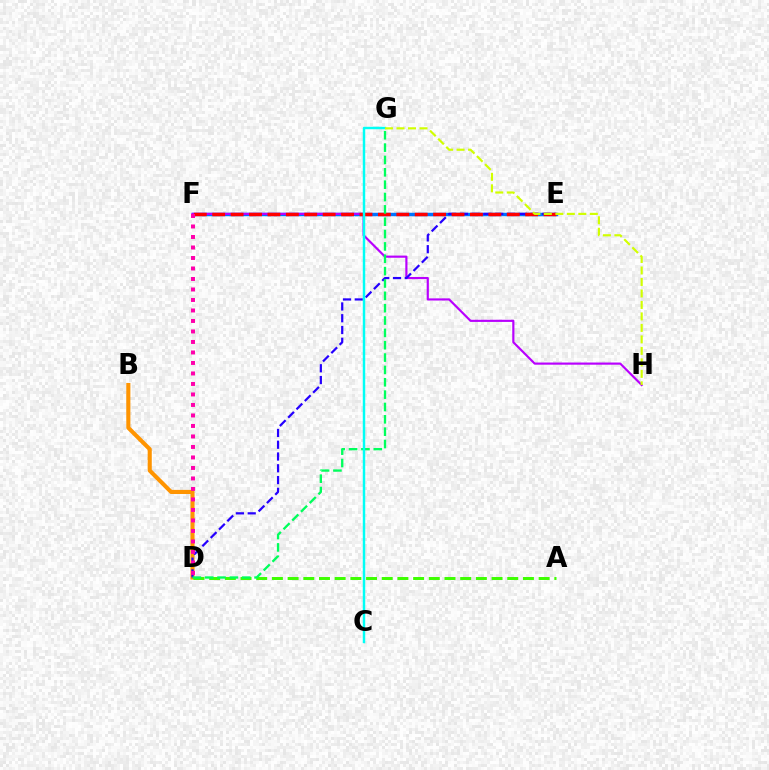{('E', 'F'): [{'color': '#0074ff', 'line_style': 'solid', 'thickness': 2.49}, {'color': '#ff0000', 'line_style': 'dashed', 'thickness': 2.5}], ('B', 'D'): [{'color': '#ff9400', 'line_style': 'solid', 'thickness': 2.95}], ('F', 'H'): [{'color': '#b900ff', 'line_style': 'solid', 'thickness': 1.56}], ('D', 'E'): [{'color': '#2500ff', 'line_style': 'dashed', 'thickness': 1.6}], ('A', 'D'): [{'color': '#3dff00', 'line_style': 'dashed', 'thickness': 2.13}], ('D', 'G'): [{'color': '#00ff5c', 'line_style': 'dashed', 'thickness': 1.68}], ('C', 'G'): [{'color': '#00fff6', 'line_style': 'solid', 'thickness': 1.77}], ('D', 'F'): [{'color': '#ff00ac', 'line_style': 'dotted', 'thickness': 2.85}], ('G', 'H'): [{'color': '#d1ff00', 'line_style': 'dashed', 'thickness': 1.56}]}